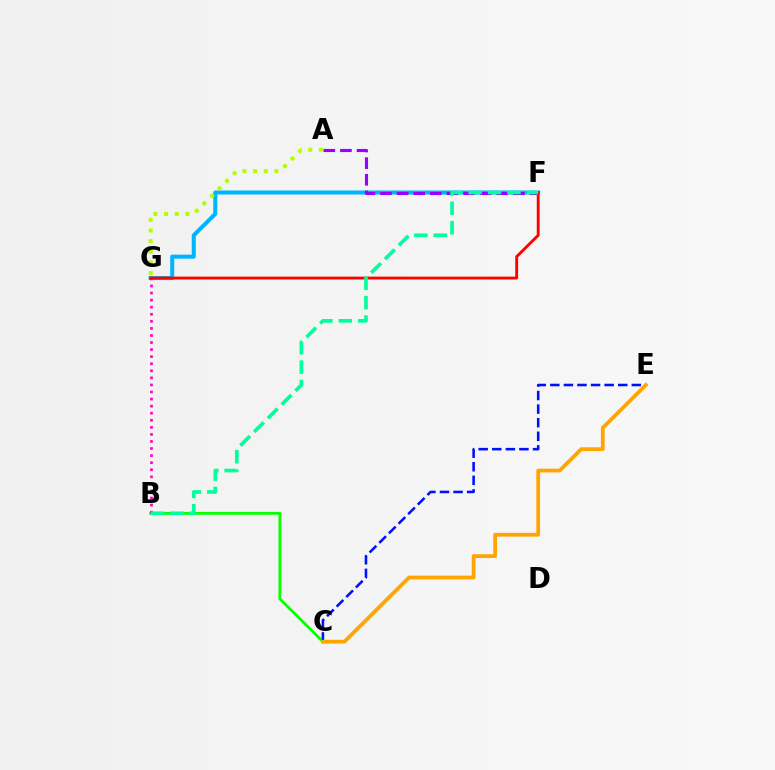{('F', 'G'): [{'color': '#00b5ff', 'line_style': 'solid', 'thickness': 2.9}, {'color': '#ff0000', 'line_style': 'solid', 'thickness': 2.06}], ('B', 'C'): [{'color': '#08ff00', 'line_style': 'solid', 'thickness': 2.03}], ('C', 'E'): [{'color': '#0010ff', 'line_style': 'dashed', 'thickness': 1.84}, {'color': '#ffa500', 'line_style': 'solid', 'thickness': 2.71}], ('A', 'G'): [{'color': '#b3ff00', 'line_style': 'dotted', 'thickness': 2.9}], ('A', 'F'): [{'color': '#9b00ff', 'line_style': 'dashed', 'thickness': 2.26}], ('B', 'G'): [{'color': '#ff00bd', 'line_style': 'dotted', 'thickness': 1.92}], ('B', 'F'): [{'color': '#00ff9d', 'line_style': 'dashed', 'thickness': 2.64}]}